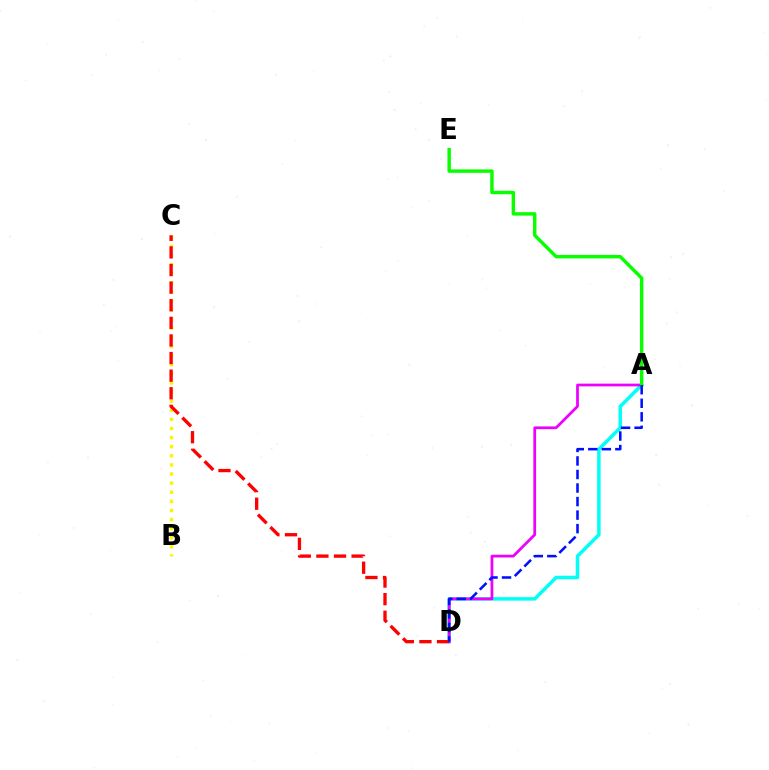{('A', 'D'): [{'color': '#00fff6', 'line_style': 'solid', 'thickness': 2.53}, {'color': '#ee00ff', 'line_style': 'solid', 'thickness': 1.98}, {'color': '#0010ff', 'line_style': 'dashed', 'thickness': 1.84}], ('A', 'E'): [{'color': '#08ff00', 'line_style': 'solid', 'thickness': 2.47}], ('B', 'C'): [{'color': '#fcf500', 'line_style': 'dotted', 'thickness': 2.47}], ('C', 'D'): [{'color': '#ff0000', 'line_style': 'dashed', 'thickness': 2.39}]}